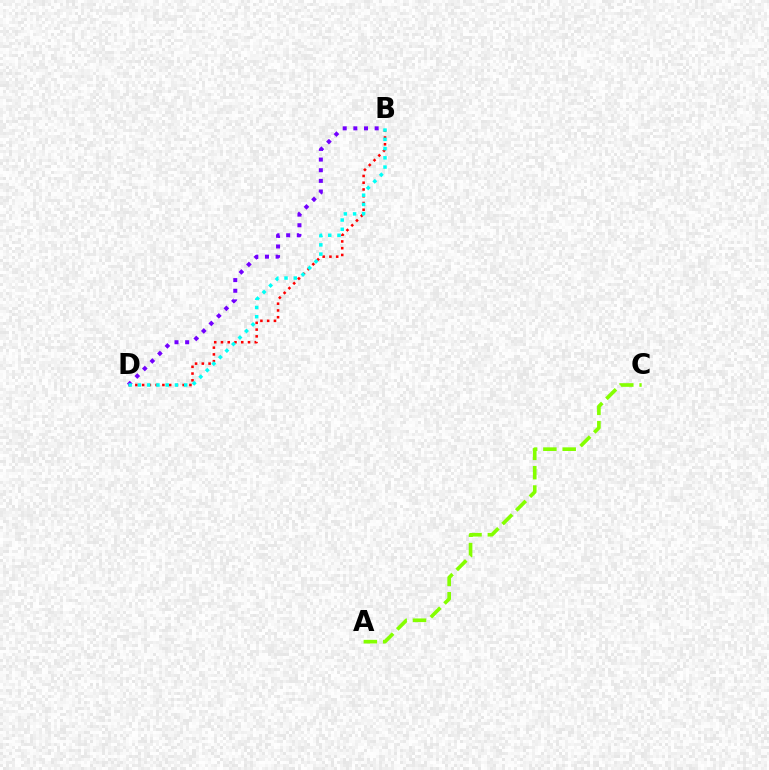{('B', 'D'): [{'color': '#ff0000', 'line_style': 'dotted', 'thickness': 1.84}, {'color': '#7200ff', 'line_style': 'dotted', 'thickness': 2.89}, {'color': '#00fff6', 'line_style': 'dotted', 'thickness': 2.51}], ('A', 'C'): [{'color': '#84ff00', 'line_style': 'dashed', 'thickness': 2.63}]}